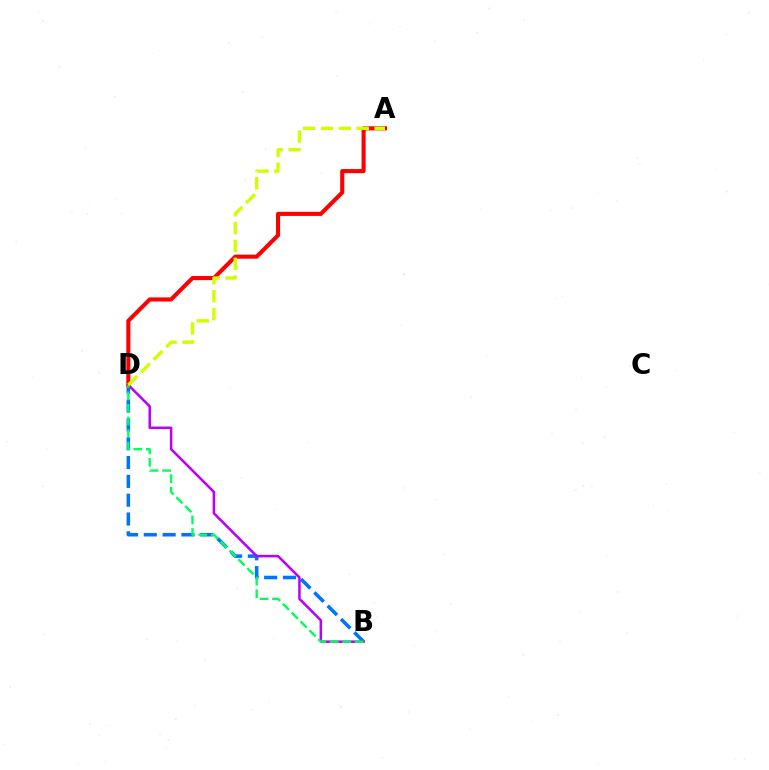{('B', 'D'): [{'color': '#0074ff', 'line_style': 'dashed', 'thickness': 2.56}, {'color': '#b900ff', 'line_style': 'solid', 'thickness': 1.81}, {'color': '#00ff5c', 'line_style': 'dashed', 'thickness': 1.7}], ('A', 'D'): [{'color': '#ff0000', 'line_style': 'solid', 'thickness': 2.94}, {'color': '#d1ff00', 'line_style': 'dashed', 'thickness': 2.43}]}